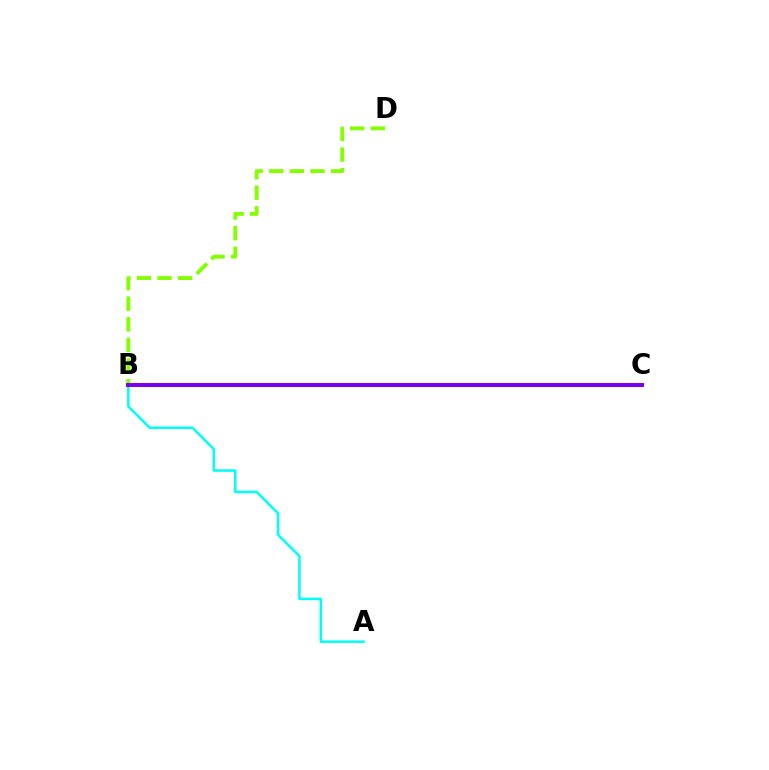{('B', 'D'): [{'color': '#84ff00', 'line_style': 'dashed', 'thickness': 2.8}], ('A', 'B'): [{'color': '#00fff6', 'line_style': 'solid', 'thickness': 1.81}], ('B', 'C'): [{'color': '#ff0000', 'line_style': 'solid', 'thickness': 2.82}, {'color': '#7200ff', 'line_style': 'solid', 'thickness': 2.55}]}